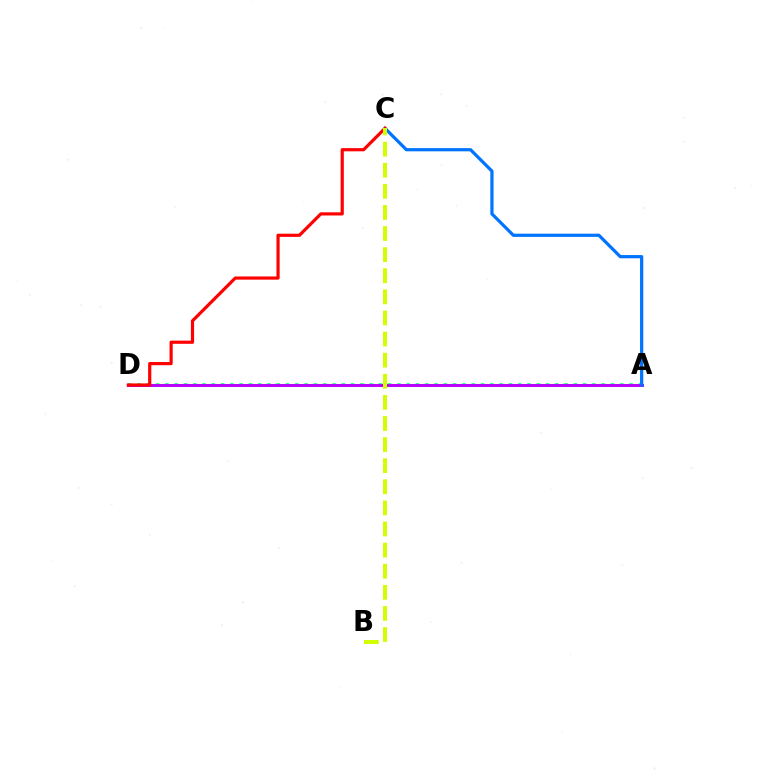{('A', 'D'): [{'color': '#00ff5c', 'line_style': 'dotted', 'thickness': 2.52}, {'color': '#b900ff', 'line_style': 'solid', 'thickness': 2.12}], ('A', 'C'): [{'color': '#0074ff', 'line_style': 'solid', 'thickness': 2.31}], ('C', 'D'): [{'color': '#ff0000', 'line_style': 'solid', 'thickness': 2.29}], ('B', 'C'): [{'color': '#d1ff00', 'line_style': 'dashed', 'thickness': 2.87}]}